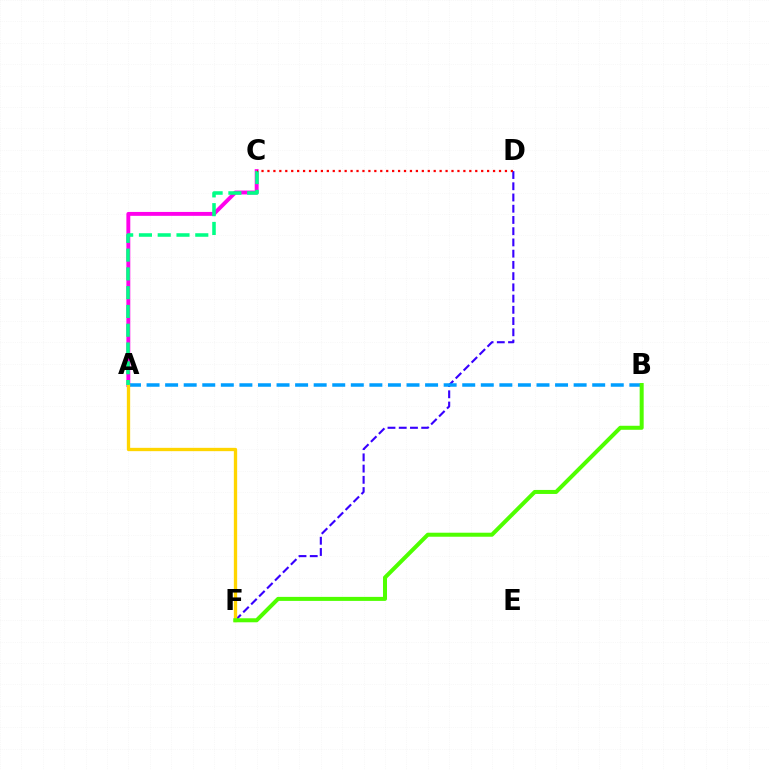{('D', 'F'): [{'color': '#3700ff', 'line_style': 'dashed', 'thickness': 1.53}], ('A', 'C'): [{'color': '#ff00ed', 'line_style': 'solid', 'thickness': 2.81}, {'color': '#00ff86', 'line_style': 'dashed', 'thickness': 2.55}], ('A', 'B'): [{'color': '#009eff', 'line_style': 'dashed', 'thickness': 2.52}], ('A', 'F'): [{'color': '#ffd500', 'line_style': 'solid', 'thickness': 2.39}], ('B', 'F'): [{'color': '#4fff00', 'line_style': 'solid', 'thickness': 2.89}], ('C', 'D'): [{'color': '#ff0000', 'line_style': 'dotted', 'thickness': 1.61}]}